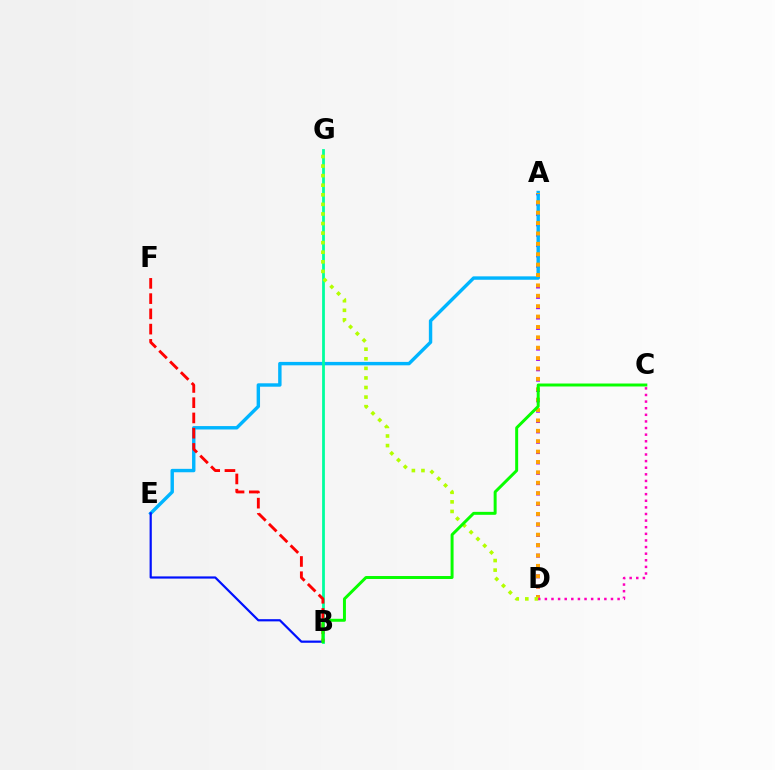{('A', 'D'): [{'color': '#9b00ff', 'line_style': 'dotted', 'thickness': 2.81}, {'color': '#ffa500', 'line_style': 'dotted', 'thickness': 2.82}], ('A', 'E'): [{'color': '#00b5ff', 'line_style': 'solid', 'thickness': 2.45}], ('B', 'E'): [{'color': '#0010ff', 'line_style': 'solid', 'thickness': 1.59}], ('B', 'G'): [{'color': '#00ff9d', 'line_style': 'solid', 'thickness': 2.0}], ('C', 'D'): [{'color': '#ff00bd', 'line_style': 'dotted', 'thickness': 1.8}], ('B', 'F'): [{'color': '#ff0000', 'line_style': 'dashed', 'thickness': 2.07}], ('D', 'G'): [{'color': '#b3ff00', 'line_style': 'dotted', 'thickness': 2.6}], ('B', 'C'): [{'color': '#08ff00', 'line_style': 'solid', 'thickness': 2.14}]}